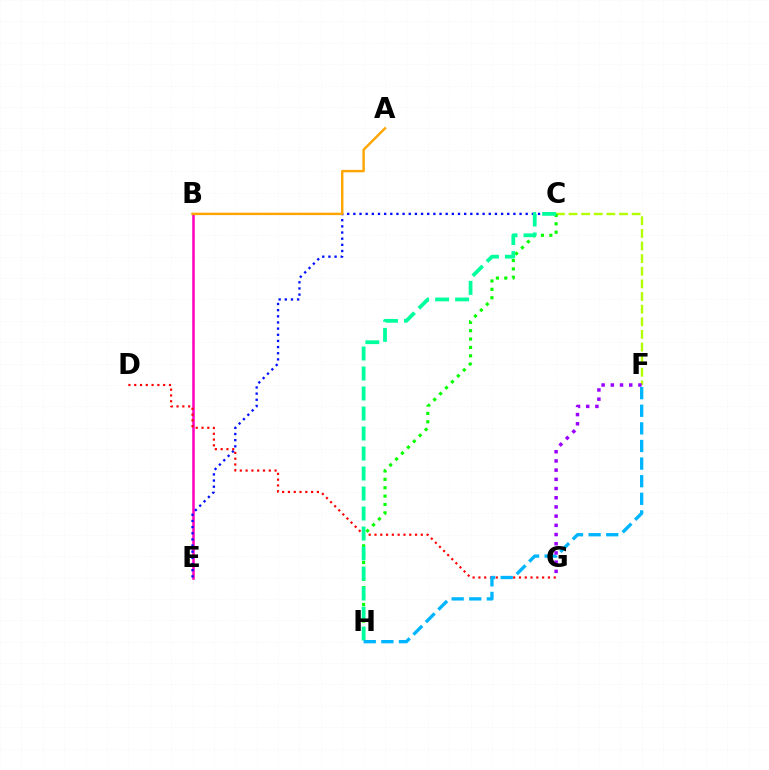{('B', 'E'): [{'color': '#ff00bd', 'line_style': 'solid', 'thickness': 1.83}], ('C', 'E'): [{'color': '#0010ff', 'line_style': 'dotted', 'thickness': 1.67}], ('C', 'F'): [{'color': '#b3ff00', 'line_style': 'dashed', 'thickness': 1.71}], ('D', 'G'): [{'color': '#ff0000', 'line_style': 'dotted', 'thickness': 1.57}], ('A', 'B'): [{'color': '#ffa500', 'line_style': 'solid', 'thickness': 1.74}], ('C', 'H'): [{'color': '#08ff00', 'line_style': 'dotted', 'thickness': 2.27}, {'color': '#00ff9d', 'line_style': 'dashed', 'thickness': 2.72}], ('F', 'H'): [{'color': '#00b5ff', 'line_style': 'dashed', 'thickness': 2.39}], ('F', 'G'): [{'color': '#9b00ff', 'line_style': 'dotted', 'thickness': 2.5}]}